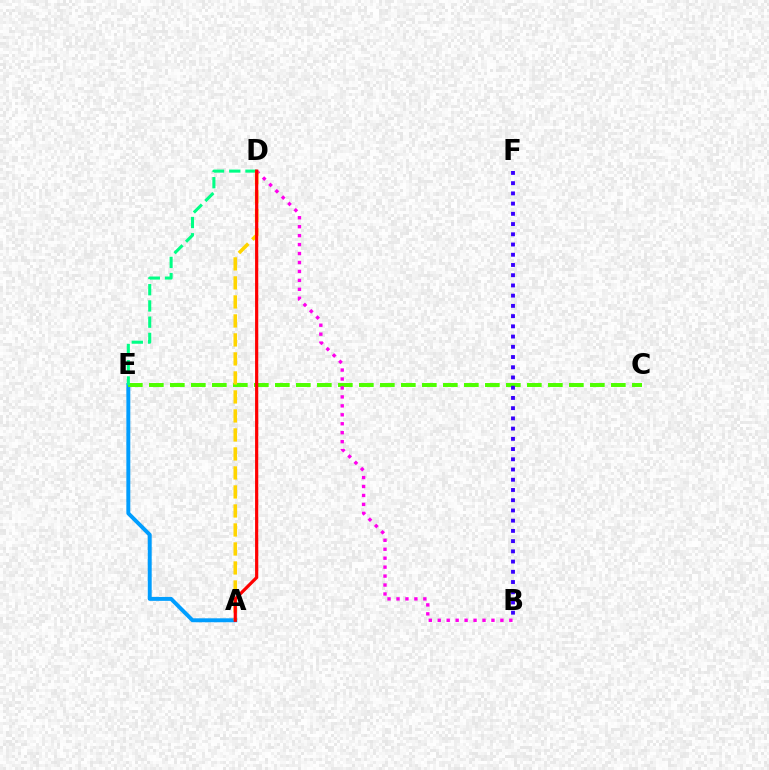{('A', 'E'): [{'color': '#009eff', 'line_style': 'solid', 'thickness': 2.83}], ('C', 'E'): [{'color': '#4fff00', 'line_style': 'dashed', 'thickness': 2.85}], ('B', 'D'): [{'color': '#ff00ed', 'line_style': 'dotted', 'thickness': 2.43}], ('D', 'E'): [{'color': '#00ff86', 'line_style': 'dashed', 'thickness': 2.21}], ('A', 'D'): [{'color': '#ffd500', 'line_style': 'dashed', 'thickness': 2.58}, {'color': '#ff0000', 'line_style': 'solid', 'thickness': 2.3}], ('B', 'F'): [{'color': '#3700ff', 'line_style': 'dotted', 'thickness': 2.78}]}